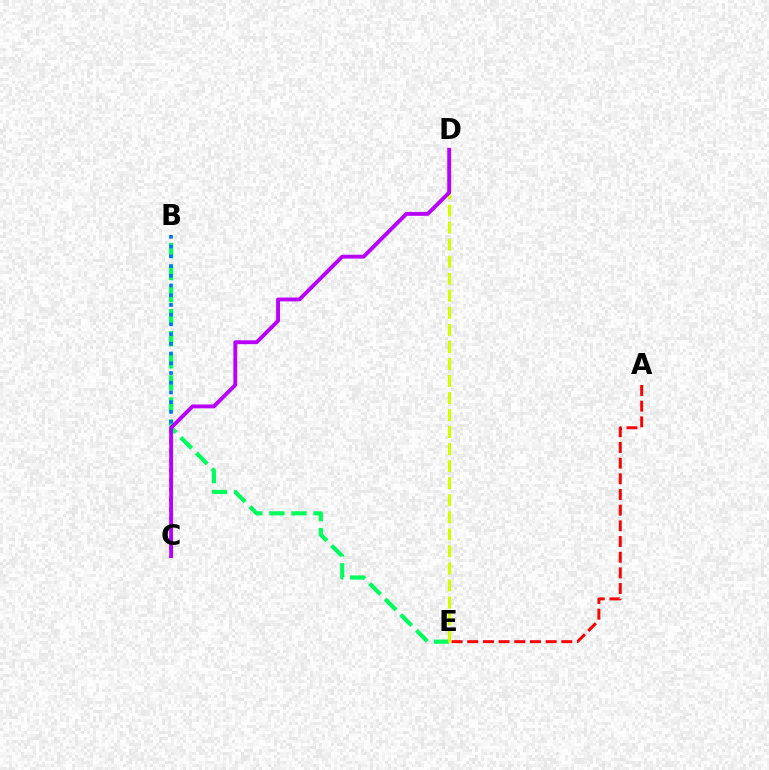{('B', 'E'): [{'color': '#00ff5c', 'line_style': 'dashed', 'thickness': 3.0}], ('B', 'C'): [{'color': '#0074ff', 'line_style': 'dotted', 'thickness': 2.64}], ('D', 'E'): [{'color': '#d1ff00', 'line_style': 'dashed', 'thickness': 2.31}], ('C', 'D'): [{'color': '#b900ff', 'line_style': 'solid', 'thickness': 2.78}], ('A', 'E'): [{'color': '#ff0000', 'line_style': 'dashed', 'thickness': 2.13}]}